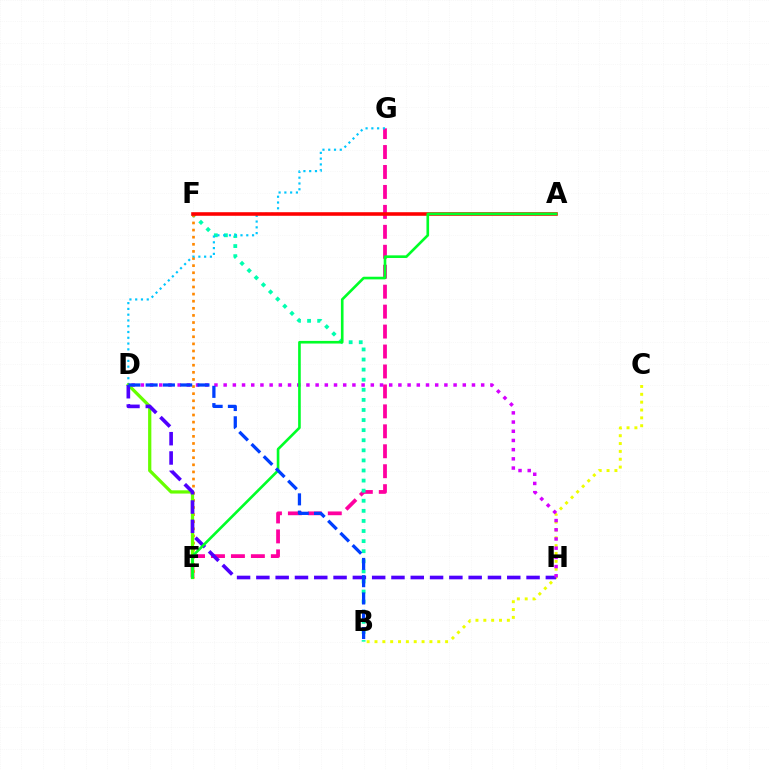{('E', 'G'): [{'color': '#ff00a0', 'line_style': 'dashed', 'thickness': 2.71}], ('B', 'F'): [{'color': '#00ffaf', 'line_style': 'dotted', 'thickness': 2.74}], ('E', 'F'): [{'color': '#ff8800', 'line_style': 'dotted', 'thickness': 1.93}], ('B', 'C'): [{'color': '#eeff00', 'line_style': 'dotted', 'thickness': 2.13}], ('D', 'G'): [{'color': '#00c7ff', 'line_style': 'dotted', 'thickness': 1.57}], ('D', 'E'): [{'color': '#66ff00', 'line_style': 'solid', 'thickness': 2.34}], ('D', 'H'): [{'color': '#4f00ff', 'line_style': 'dashed', 'thickness': 2.62}, {'color': '#d600ff', 'line_style': 'dotted', 'thickness': 2.5}], ('A', 'F'): [{'color': '#ff0000', 'line_style': 'solid', 'thickness': 2.58}], ('A', 'E'): [{'color': '#00ff27', 'line_style': 'solid', 'thickness': 1.9}], ('B', 'D'): [{'color': '#003fff', 'line_style': 'dashed', 'thickness': 2.35}]}